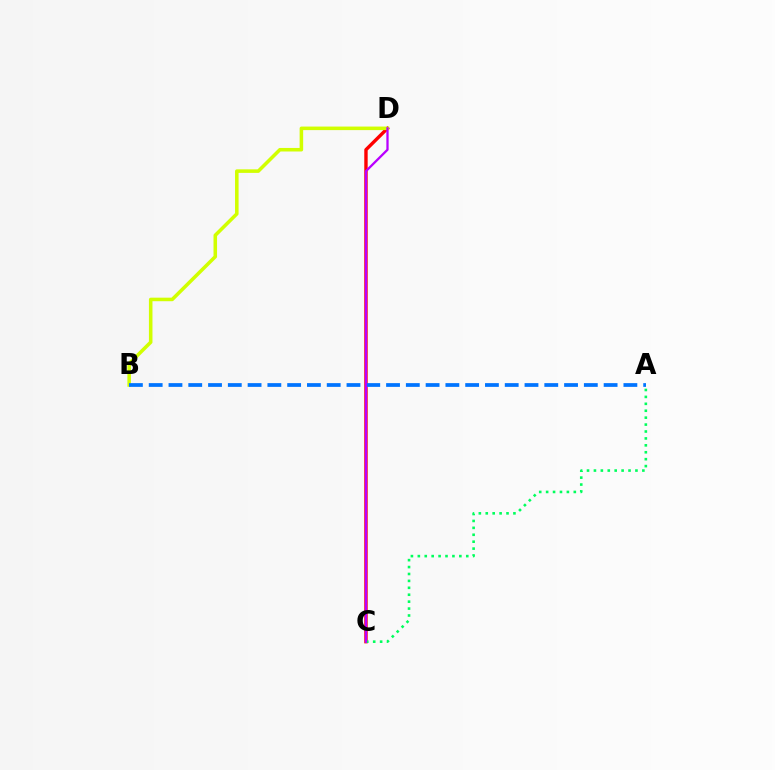{('C', 'D'): [{'color': '#ff0000', 'line_style': 'solid', 'thickness': 2.44}, {'color': '#b900ff', 'line_style': 'solid', 'thickness': 1.64}], ('A', 'C'): [{'color': '#00ff5c', 'line_style': 'dotted', 'thickness': 1.88}], ('B', 'D'): [{'color': '#d1ff00', 'line_style': 'solid', 'thickness': 2.55}], ('A', 'B'): [{'color': '#0074ff', 'line_style': 'dashed', 'thickness': 2.69}]}